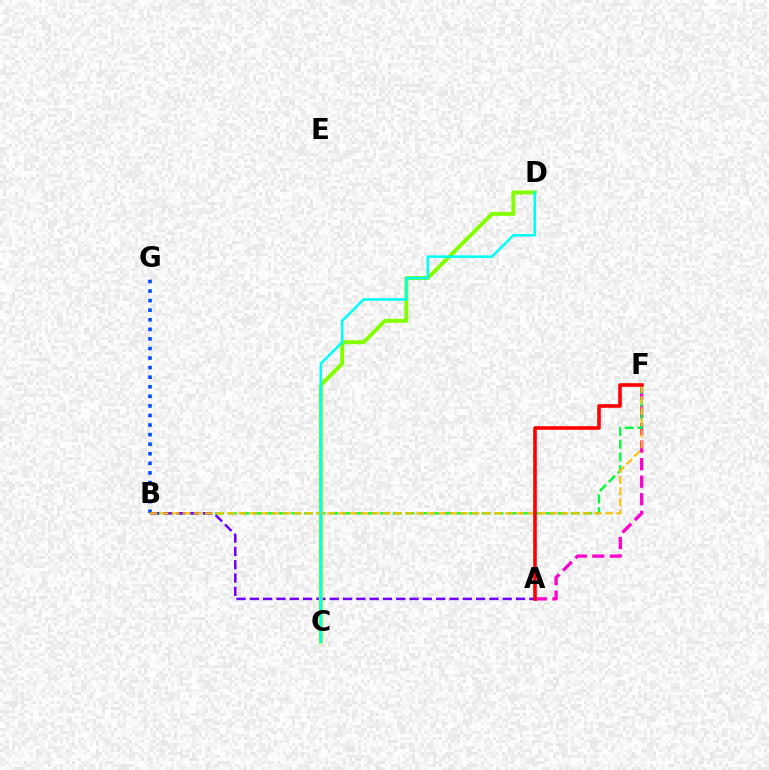{('A', 'F'): [{'color': '#ff00cf', 'line_style': 'dashed', 'thickness': 2.38}, {'color': '#ff0000', 'line_style': 'solid', 'thickness': 2.58}], ('B', 'F'): [{'color': '#00ff39', 'line_style': 'dashed', 'thickness': 1.73}, {'color': '#ffbd00', 'line_style': 'dashed', 'thickness': 1.51}], ('A', 'B'): [{'color': '#7200ff', 'line_style': 'dashed', 'thickness': 1.81}], ('C', 'D'): [{'color': '#84ff00', 'line_style': 'solid', 'thickness': 2.85}, {'color': '#00fff6', 'line_style': 'solid', 'thickness': 1.84}], ('B', 'G'): [{'color': '#004bff', 'line_style': 'dotted', 'thickness': 2.6}]}